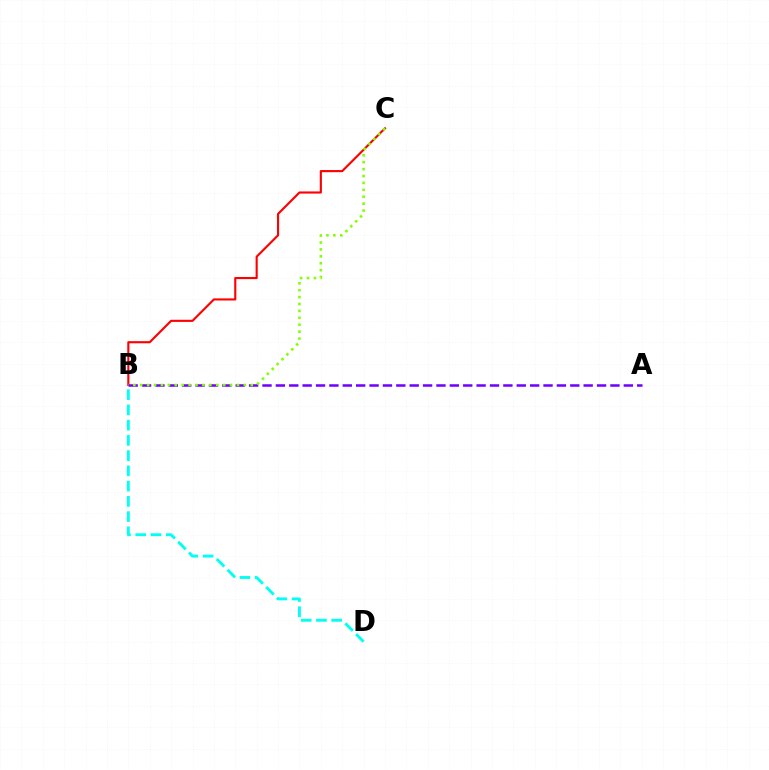{('B', 'C'): [{'color': '#ff0000', 'line_style': 'solid', 'thickness': 1.53}, {'color': '#84ff00', 'line_style': 'dotted', 'thickness': 1.88}], ('A', 'B'): [{'color': '#7200ff', 'line_style': 'dashed', 'thickness': 1.82}], ('B', 'D'): [{'color': '#00fff6', 'line_style': 'dashed', 'thickness': 2.07}]}